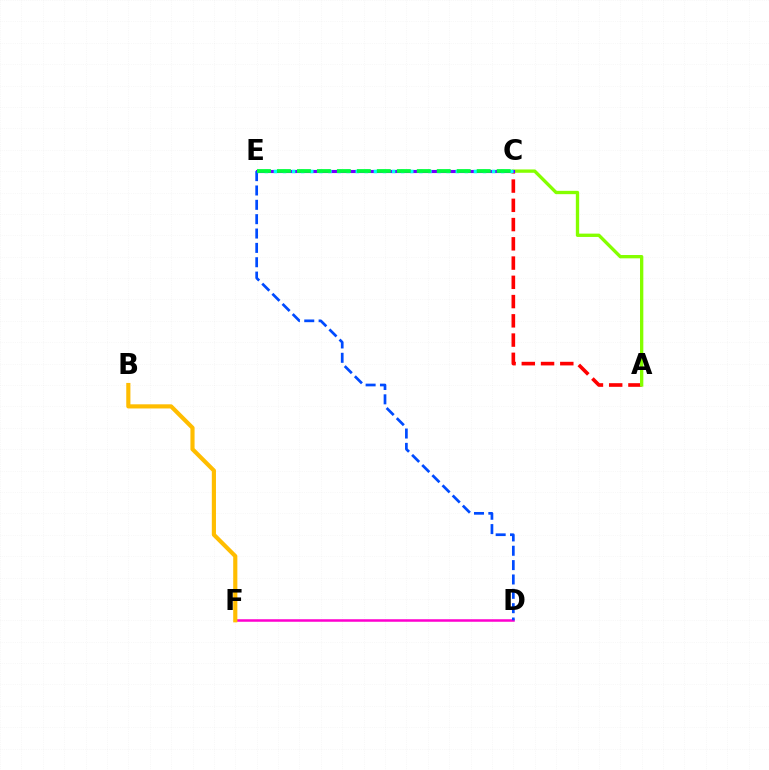{('A', 'C'): [{'color': '#ff0000', 'line_style': 'dashed', 'thickness': 2.62}, {'color': '#84ff00', 'line_style': 'solid', 'thickness': 2.4}], ('D', 'F'): [{'color': '#ff00cf', 'line_style': 'solid', 'thickness': 1.82}], ('C', 'E'): [{'color': '#7200ff', 'line_style': 'solid', 'thickness': 2.24}, {'color': '#00fff6', 'line_style': 'dotted', 'thickness': 2.47}, {'color': '#00ff39', 'line_style': 'dashed', 'thickness': 2.71}], ('D', 'E'): [{'color': '#004bff', 'line_style': 'dashed', 'thickness': 1.95}], ('B', 'F'): [{'color': '#ffbd00', 'line_style': 'solid', 'thickness': 2.99}]}